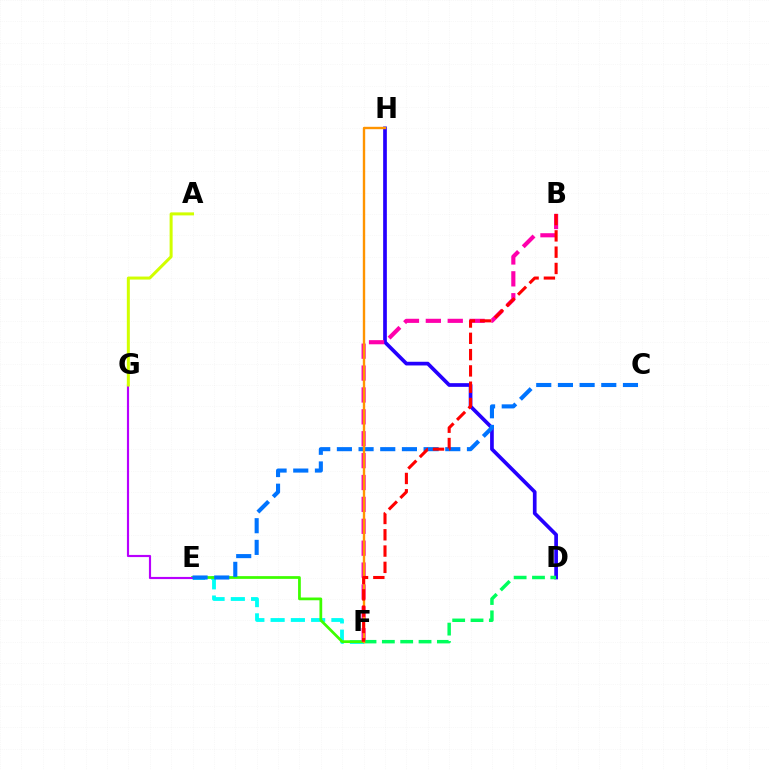{('E', 'F'): [{'color': '#00fff6', 'line_style': 'dashed', 'thickness': 2.75}, {'color': '#3dff00', 'line_style': 'solid', 'thickness': 1.98}], ('D', 'H'): [{'color': '#2500ff', 'line_style': 'solid', 'thickness': 2.66}], ('E', 'G'): [{'color': '#b900ff', 'line_style': 'solid', 'thickness': 1.55}], ('C', 'E'): [{'color': '#0074ff', 'line_style': 'dashed', 'thickness': 2.94}], ('A', 'G'): [{'color': '#d1ff00', 'line_style': 'solid', 'thickness': 2.17}], ('B', 'F'): [{'color': '#ff00ac', 'line_style': 'dashed', 'thickness': 2.97}, {'color': '#ff0000', 'line_style': 'dashed', 'thickness': 2.21}], ('D', 'F'): [{'color': '#00ff5c', 'line_style': 'dashed', 'thickness': 2.49}], ('F', 'H'): [{'color': '#ff9400', 'line_style': 'solid', 'thickness': 1.72}]}